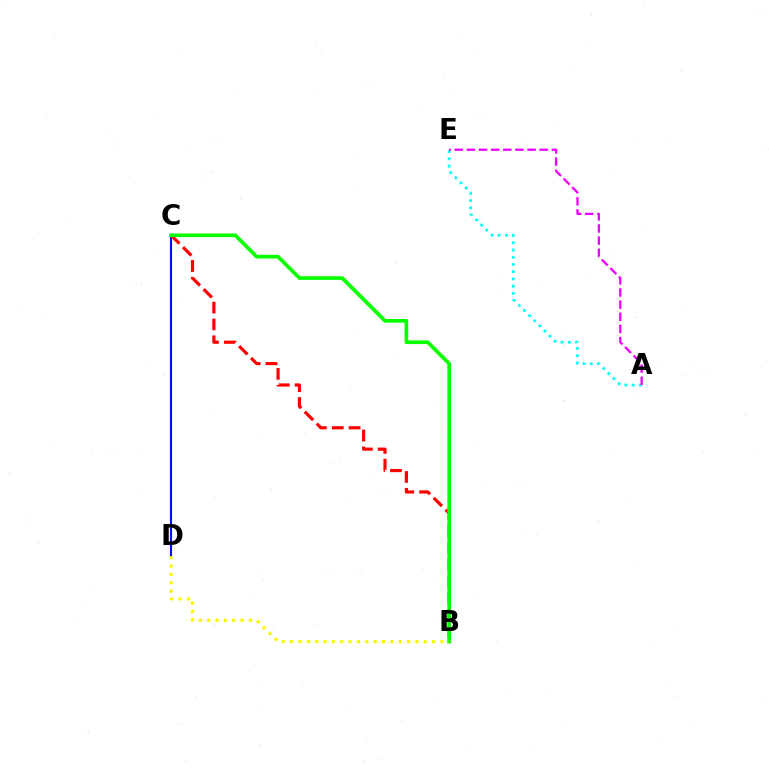{('A', 'E'): [{'color': '#00fff6', 'line_style': 'dotted', 'thickness': 1.97}, {'color': '#ee00ff', 'line_style': 'dashed', 'thickness': 1.65}], ('C', 'D'): [{'color': '#0010ff', 'line_style': 'solid', 'thickness': 1.52}], ('B', 'C'): [{'color': '#ff0000', 'line_style': 'dashed', 'thickness': 2.29}, {'color': '#08ff00', 'line_style': 'solid', 'thickness': 2.65}], ('B', 'D'): [{'color': '#fcf500', 'line_style': 'dotted', 'thickness': 2.27}]}